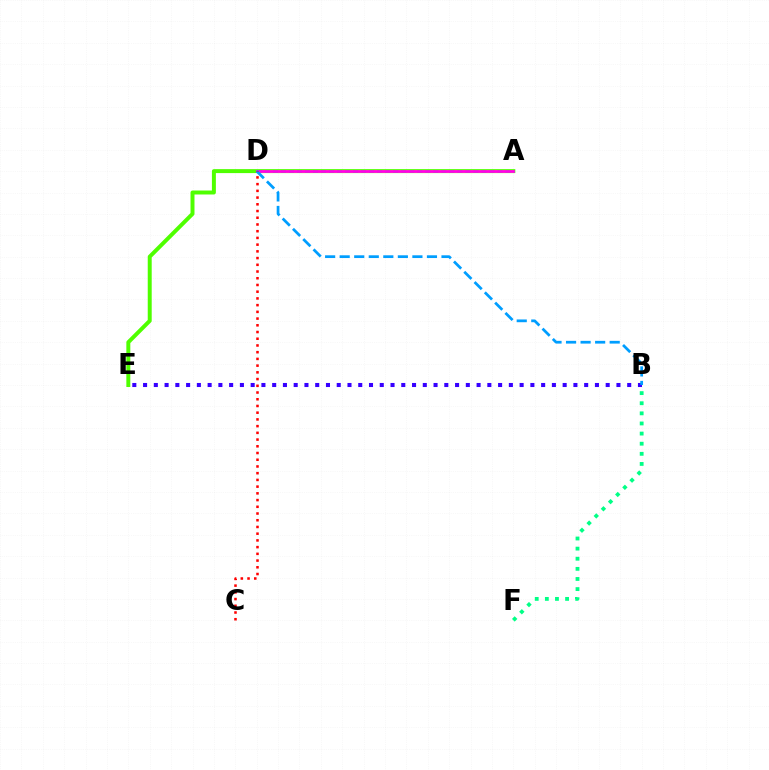{('A', 'E'): [{'color': '#4fff00', 'line_style': 'solid', 'thickness': 2.86}], ('A', 'D'): [{'color': '#ffd500', 'line_style': 'dotted', 'thickness': 2.18}, {'color': '#ff00ed', 'line_style': 'solid', 'thickness': 1.98}], ('B', 'F'): [{'color': '#00ff86', 'line_style': 'dotted', 'thickness': 2.75}], ('B', 'E'): [{'color': '#3700ff', 'line_style': 'dotted', 'thickness': 2.92}], ('B', 'D'): [{'color': '#009eff', 'line_style': 'dashed', 'thickness': 1.98}], ('C', 'D'): [{'color': '#ff0000', 'line_style': 'dotted', 'thickness': 1.83}]}